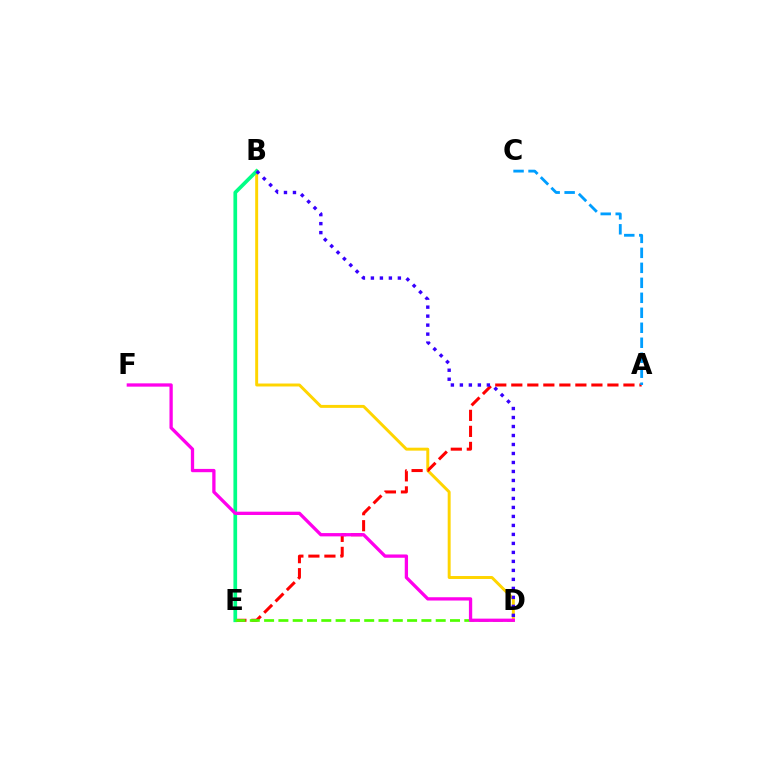{('B', 'D'): [{'color': '#ffd500', 'line_style': 'solid', 'thickness': 2.12}, {'color': '#3700ff', 'line_style': 'dotted', 'thickness': 2.44}], ('A', 'E'): [{'color': '#ff0000', 'line_style': 'dashed', 'thickness': 2.18}], ('B', 'E'): [{'color': '#00ff86', 'line_style': 'solid', 'thickness': 2.66}], ('D', 'E'): [{'color': '#4fff00', 'line_style': 'dashed', 'thickness': 1.94}], ('A', 'C'): [{'color': '#009eff', 'line_style': 'dashed', 'thickness': 2.04}], ('D', 'F'): [{'color': '#ff00ed', 'line_style': 'solid', 'thickness': 2.37}]}